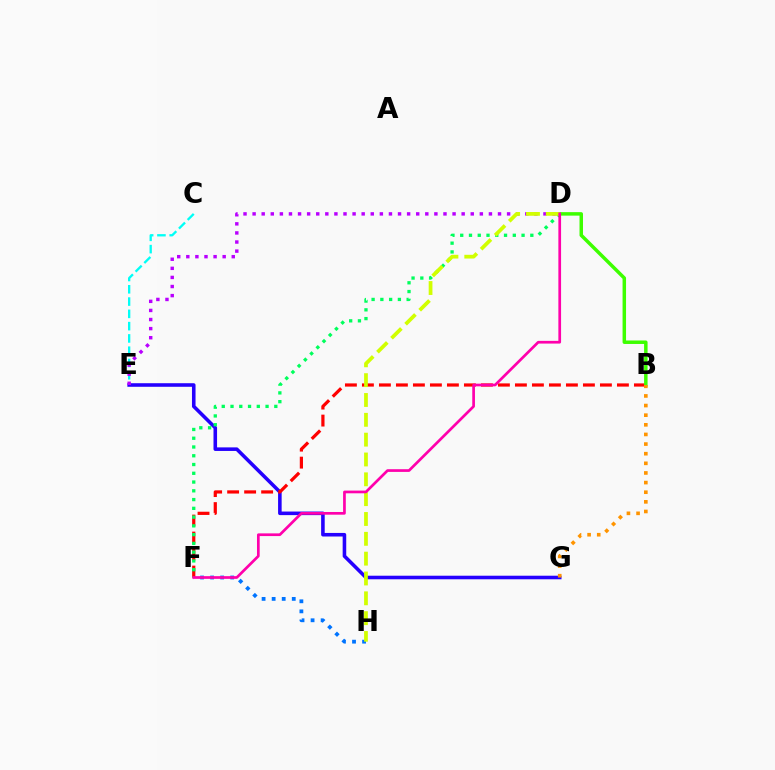{('E', 'G'): [{'color': '#2500ff', 'line_style': 'solid', 'thickness': 2.57}], ('B', 'F'): [{'color': '#ff0000', 'line_style': 'dashed', 'thickness': 2.31}], ('B', 'D'): [{'color': '#3dff00', 'line_style': 'solid', 'thickness': 2.51}], ('C', 'E'): [{'color': '#00fff6', 'line_style': 'dashed', 'thickness': 1.67}], ('D', 'E'): [{'color': '#b900ff', 'line_style': 'dotted', 'thickness': 2.47}], ('F', 'H'): [{'color': '#0074ff', 'line_style': 'dotted', 'thickness': 2.73}], ('D', 'F'): [{'color': '#00ff5c', 'line_style': 'dotted', 'thickness': 2.38}, {'color': '#ff00ac', 'line_style': 'solid', 'thickness': 1.95}], ('D', 'H'): [{'color': '#d1ff00', 'line_style': 'dashed', 'thickness': 2.69}], ('B', 'G'): [{'color': '#ff9400', 'line_style': 'dotted', 'thickness': 2.62}]}